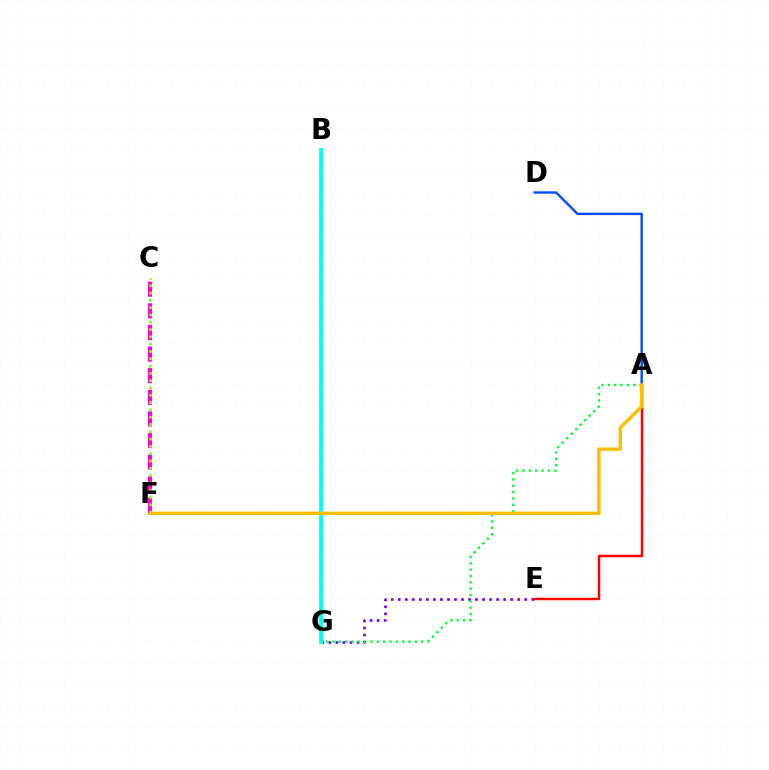{('E', 'G'): [{'color': '#7200ff', 'line_style': 'dotted', 'thickness': 1.91}], ('A', 'E'): [{'color': '#ff0000', 'line_style': 'solid', 'thickness': 1.78}], ('A', 'G'): [{'color': '#00ff39', 'line_style': 'dotted', 'thickness': 1.72}], ('B', 'G'): [{'color': '#00fff6', 'line_style': 'solid', 'thickness': 2.78}], ('A', 'D'): [{'color': '#004bff', 'line_style': 'solid', 'thickness': 1.71}], ('A', 'F'): [{'color': '#ffbd00', 'line_style': 'solid', 'thickness': 2.44}], ('C', 'F'): [{'color': '#ff00cf', 'line_style': 'dashed', 'thickness': 2.94}, {'color': '#84ff00', 'line_style': 'dotted', 'thickness': 1.98}]}